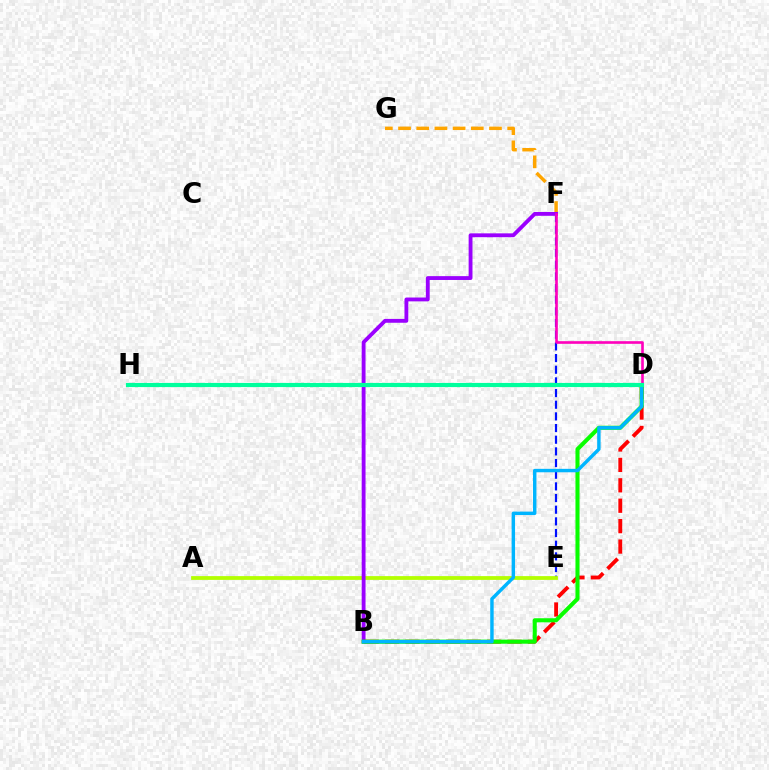{('E', 'F'): [{'color': '#0010ff', 'line_style': 'dashed', 'thickness': 1.58}], ('B', 'D'): [{'color': '#ff0000', 'line_style': 'dashed', 'thickness': 2.77}, {'color': '#08ff00', 'line_style': 'solid', 'thickness': 2.94}, {'color': '#00b5ff', 'line_style': 'solid', 'thickness': 2.47}], ('A', 'E'): [{'color': '#b3ff00', 'line_style': 'solid', 'thickness': 2.72}], ('F', 'G'): [{'color': '#ffa500', 'line_style': 'dashed', 'thickness': 2.47}], ('B', 'F'): [{'color': '#9b00ff', 'line_style': 'solid', 'thickness': 2.77}], ('D', 'F'): [{'color': '#ff00bd', 'line_style': 'solid', 'thickness': 1.89}], ('D', 'H'): [{'color': '#00ff9d', 'line_style': 'solid', 'thickness': 2.98}]}